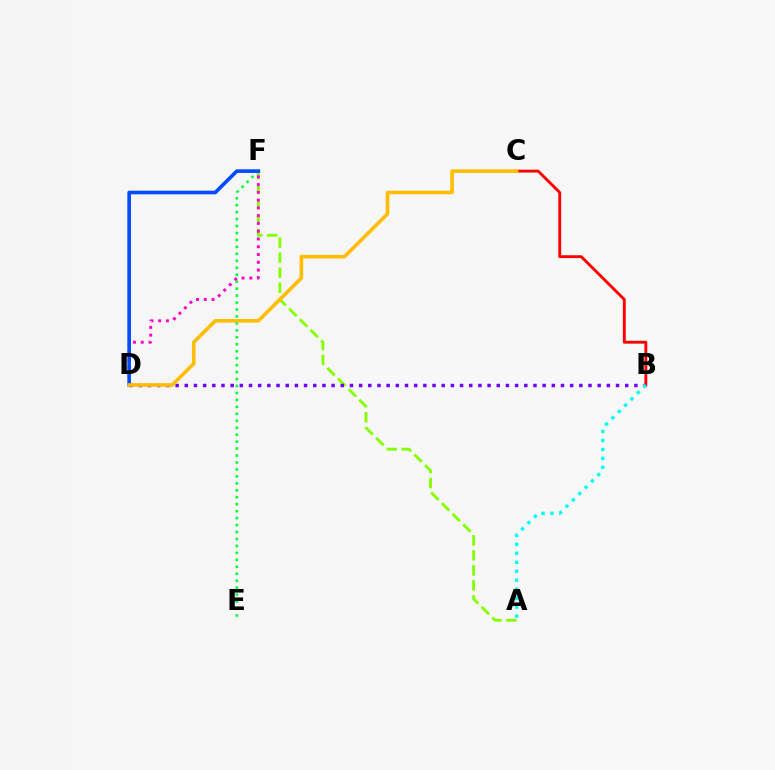{('E', 'F'): [{'color': '#00ff39', 'line_style': 'dotted', 'thickness': 1.89}], ('A', 'F'): [{'color': '#84ff00', 'line_style': 'dashed', 'thickness': 2.04}], ('D', 'F'): [{'color': '#ff00cf', 'line_style': 'dotted', 'thickness': 2.11}, {'color': '#004bff', 'line_style': 'solid', 'thickness': 2.62}], ('B', 'D'): [{'color': '#7200ff', 'line_style': 'dotted', 'thickness': 2.49}], ('B', 'C'): [{'color': '#ff0000', 'line_style': 'solid', 'thickness': 2.07}], ('A', 'B'): [{'color': '#00fff6', 'line_style': 'dotted', 'thickness': 2.43}], ('C', 'D'): [{'color': '#ffbd00', 'line_style': 'solid', 'thickness': 2.59}]}